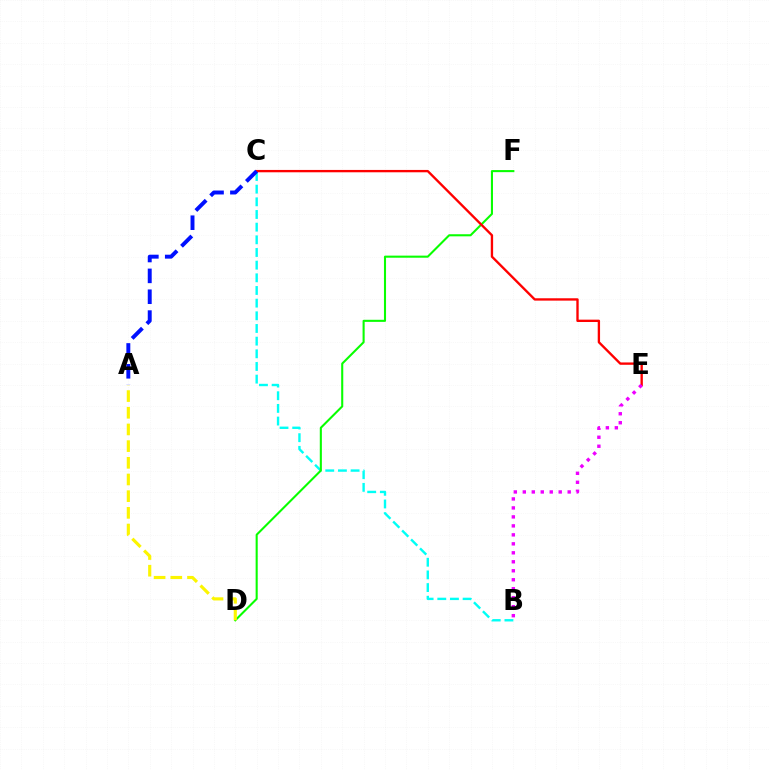{('B', 'C'): [{'color': '#00fff6', 'line_style': 'dashed', 'thickness': 1.72}], ('D', 'F'): [{'color': '#08ff00', 'line_style': 'solid', 'thickness': 1.5}], ('C', 'E'): [{'color': '#ff0000', 'line_style': 'solid', 'thickness': 1.69}], ('B', 'E'): [{'color': '#ee00ff', 'line_style': 'dotted', 'thickness': 2.44}], ('A', 'D'): [{'color': '#fcf500', 'line_style': 'dashed', 'thickness': 2.27}], ('A', 'C'): [{'color': '#0010ff', 'line_style': 'dashed', 'thickness': 2.83}]}